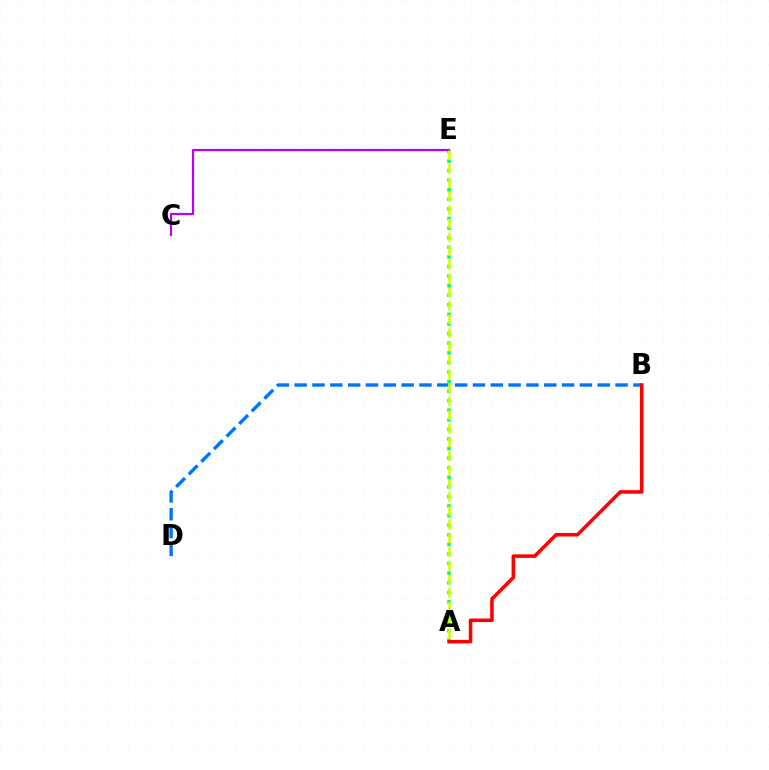{('A', 'E'): [{'color': '#00ff5c', 'line_style': 'dotted', 'thickness': 2.6}, {'color': '#d1ff00', 'line_style': 'dashed', 'thickness': 1.86}], ('B', 'D'): [{'color': '#0074ff', 'line_style': 'dashed', 'thickness': 2.42}], ('C', 'E'): [{'color': '#b900ff', 'line_style': 'solid', 'thickness': 1.6}], ('A', 'B'): [{'color': '#ff0000', 'line_style': 'solid', 'thickness': 2.55}]}